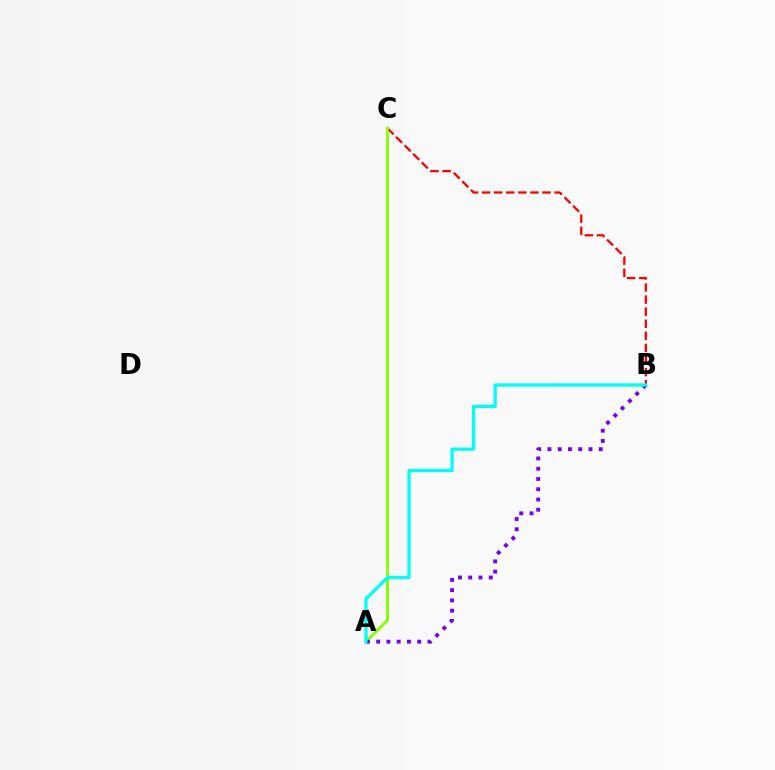{('B', 'C'): [{'color': '#ff0000', 'line_style': 'dashed', 'thickness': 1.64}], ('A', 'C'): [{'color': '#84ff00', 'line_style': 'solid', 'thickness': 2.09}], ('A', 'B'): [{'color': '#7200ff', 'line_style': 'dotted', 'thickness': 2.79}, {'color': '#00fff6', 'line_style': 'solid', 'thickness': 2.35}]}